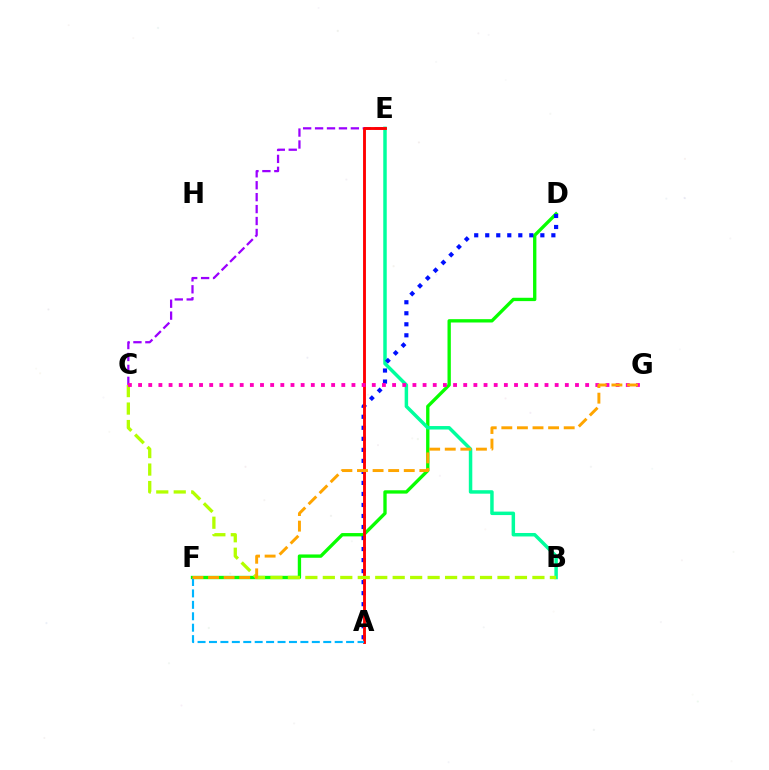{('D', 'F'): [{'color': '#08ff00', 'line_style': 'solid', 'thickness': 2.4}], ('B', 'E'): [{'color': '#00ff9d', 'line_style': 'solid', 'thickness': 2.5}], ('A', 'D'): [{'color': '#0010ff', 'line_style': 'dotted', 'thickness': 2.99}], ('C', 'E'): [{'color': '#9b00ff', 'line_style': 'dashed', 'thickness': 1.62}], ('A', 'E'): [{'color': '#ff0000', 'line_style': 'solid', 'thickness': 2.07}], ('B', 'C'): [{'color': '#b3ff00', 'line_style': 'dashed', 'thickness': 2.37}], ('A', 'F'): [{'color': '#00b5ff', 'line_style': 'dashed', 'thickness': 1.55}], ('C', 'G'): [{'color': '#ff00bd', 'line_style': 'dotted', 'thickness': 2.76}], ('F', 'G'): [{'color': '#ffa500', 'line_style': 'dashed', 'thickness': 2.12}]}